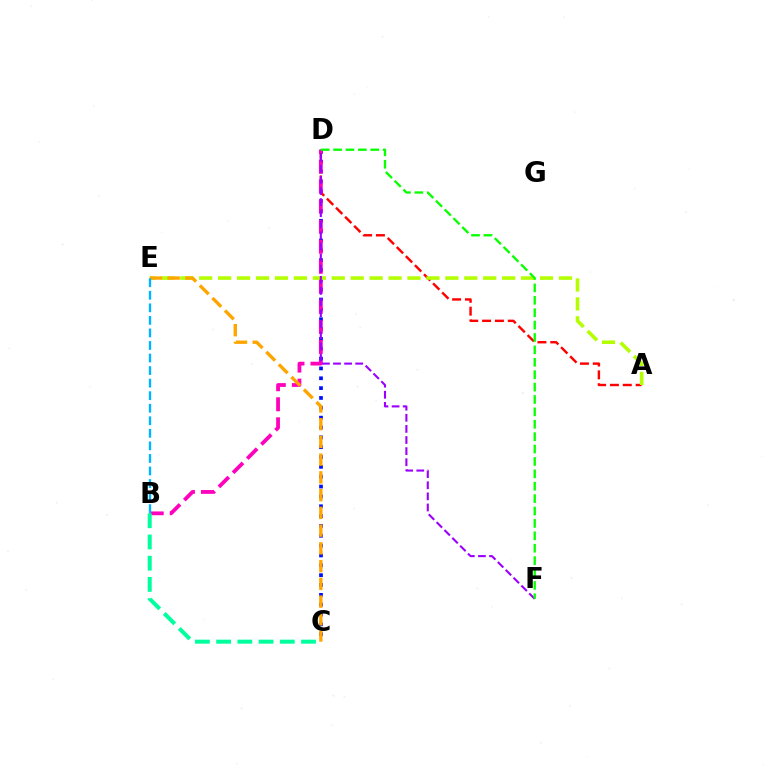{('A', 'D'): [{'color': '#ff0000', 'line_style': 'dashed', 'thickness': 1.74}], ('C', 'D'): [{'color': '#0010ff', 'line_style': 'dotted', 'thickness': 2.67}], ('B', 'D'): [{'color': '#ff00bd', 'line_style': 'dashed', 'thickness': 2.72}], ('A', 'E'): [{'color': '#b3ff00', 'line_style': 'dashed', 'thickness': 2.57}], ('B', 'C'): [{'color': '#00ff9d', 'line_style': 'dashed', 'thickness': 2.88}], ('D', 'F'): [{'color': '#9b00ff', 'line_style': 'dashed', 'thickness': 1.51}, {'color': '#08ff00', 'line_style': 'dashed', 'thickness': 1.68}], ('C', 'E'): [{'color': '#ffa500', 'line_style': 'dashed', 'thickness': 2.41}], ('B', 'E'): [{'color': '#00b5ff', 'line_style': 'dashed', 'thickness': 1.7}]}